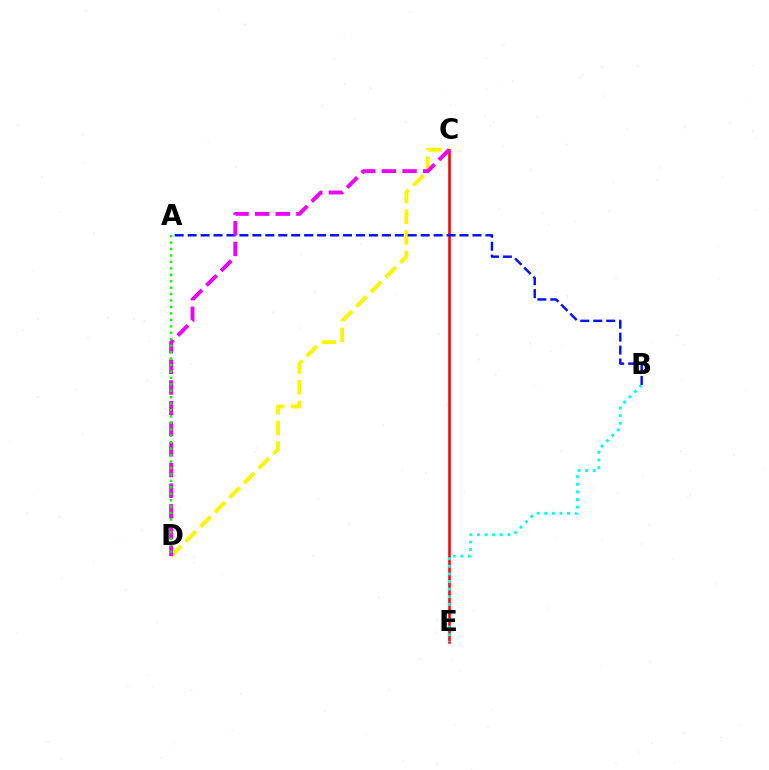{('C', 'D'): [{'color': '#fcf500', 'line_style': 'dashed', 'thickness': 2.81}, {'color': '#ee00ff', 'line_style': 'dashed', 'thickness': 2.8}], ('C', 'E'): [{'color': '#ff0000', 'line_style': 'solid', 'thickness': 1.82}], ('B', 'E'): [{'color': '#00fff6', 'line_style': 'dotted', 'thickness': 2.07}], ('A', 'B'): [{'color': '#0010ff', 'line_style': 'dashed', 'thickness': 1.76}], ('A', 'D'): [{'color': '#08ff00', 'line_style': 'dotted', 'thickness': 1.75}]}